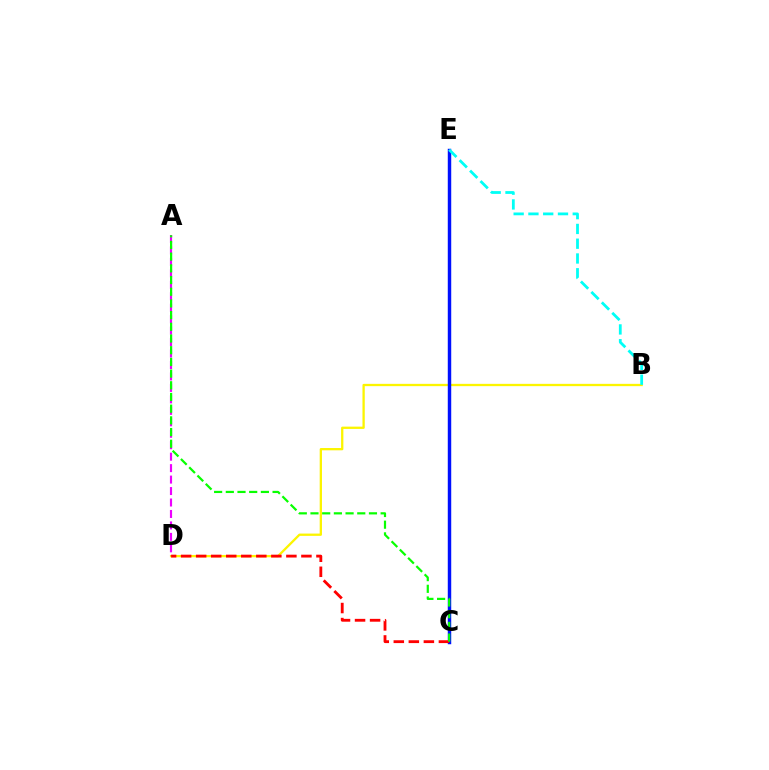{('B', 'D'): [{'color': '#fcf500', 'line_style': 'solid', 'thickness': 1.65}], ('C', 'E'): [{'color': '#0010ff', 'line_style': 'solid', 'thickness': 2.48}], ('A', 'D'): [{'color': '#ee00ff', 'line_style': 'dashed', 'thickness': 1.56}], ('C', 'D'): [{'color': '#ff0000', 'line_style': 'dashed', 'thickness': 2.04}], ('B', 'E'): [{'color': '#00fff6', 'line_style': 'dashed', 'thickness': 2.01}], ('A', 'C'): [{'color': '#08ff00', 'line_style': 'dashed', 'thickness': 1.59}]}